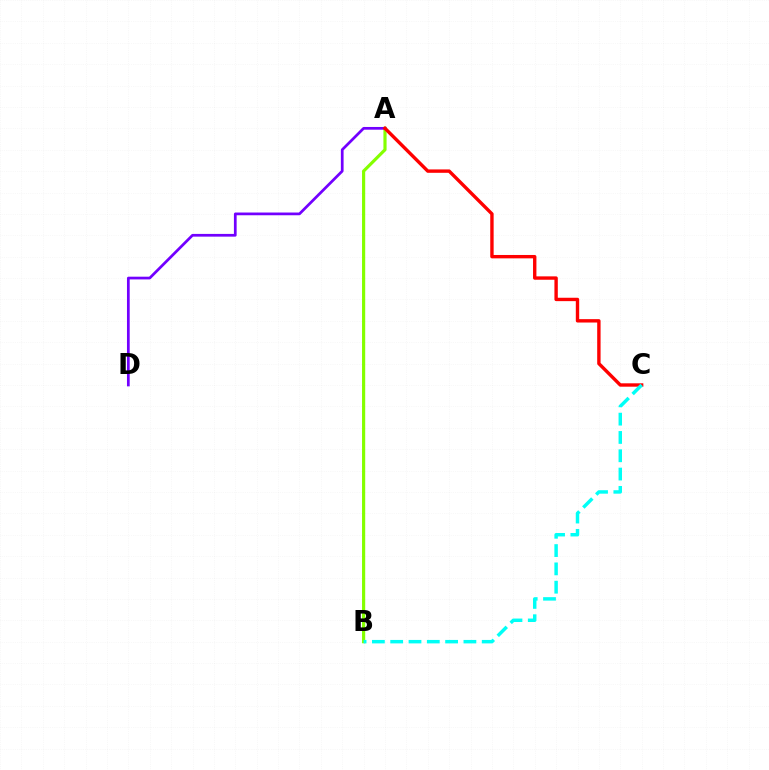{('A', 'B'): [{'color': '#84ff00', 'line_style': 'solid', 'thickness': 2.28}], ('A', 'D'): [{'color': '#7200ff', 'line_style': 'solid', 'thickness': 1.96}], ('A', 'C'): [{'color': '#ff0000', 'line_style': 'solid', 'thickness': 2.44}], ('B', 'C'): [{'color': '#00fff6', 'line_style': 'dashed', 'thickness': 2.49}]}